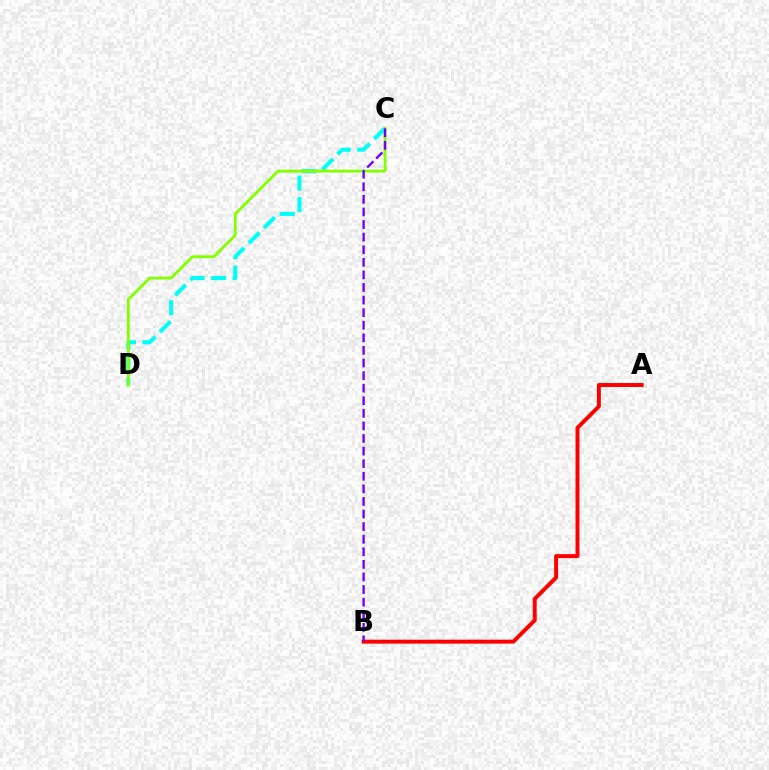{('C', 'D'): [{'color': '#00fff6', 'line_style': 'dashed', 'thickness': 2.93}, {'color': '#84ff00', 'line_style': 'solid', 'thickness': 2.03}], ('A', 'B'): [{'color': '#ff0000', 'line_style': 'solid', 'thickness': 2.84}], ('B', 'C'): [{'color': '#7200ff', 'line_style': 'dashed', 'thickness': 1.71}]}